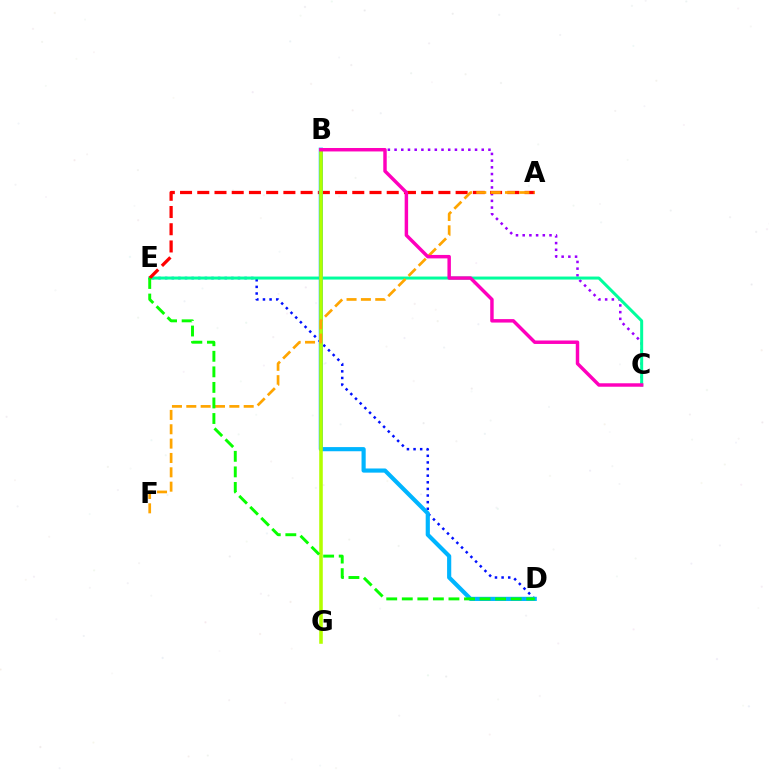{('D', 'E'): [{'color': '#0010ff', 'line_style': 'dotted', 'thickness': 1.8}, {'color': '#08ff00', 'line_style': 'dashed', 'thickness': 2.11}], ('B', 'C'): [{'color': '#9b00ff', 'line_style': 'dotted', 'thickness': 1.82}, {'color': '#ff00bd', 'line_style': 'solid', 'thickness': 2.49}], ('C', 'E'): [{'color': '#00ff9d', 'line_style': 'solid', 'thickness': 2.16}], ('A', 'E'): [{'color': '#ff0000', 'line_style': 'dashed', 'thickness': 2.34}], ('B', 'D'): [{'color': '#00b5ff', 'line_style': 'solid', 'thickness': 2.99}], ('B', 'G'): [{'color': '#b3ff00', 'line_style': 'solid', 'thickness': 2.57}], ('A', 'F'): [{'color': '#ffa500', 'line_style': 'dashed', 'thickness': 1.95}]}